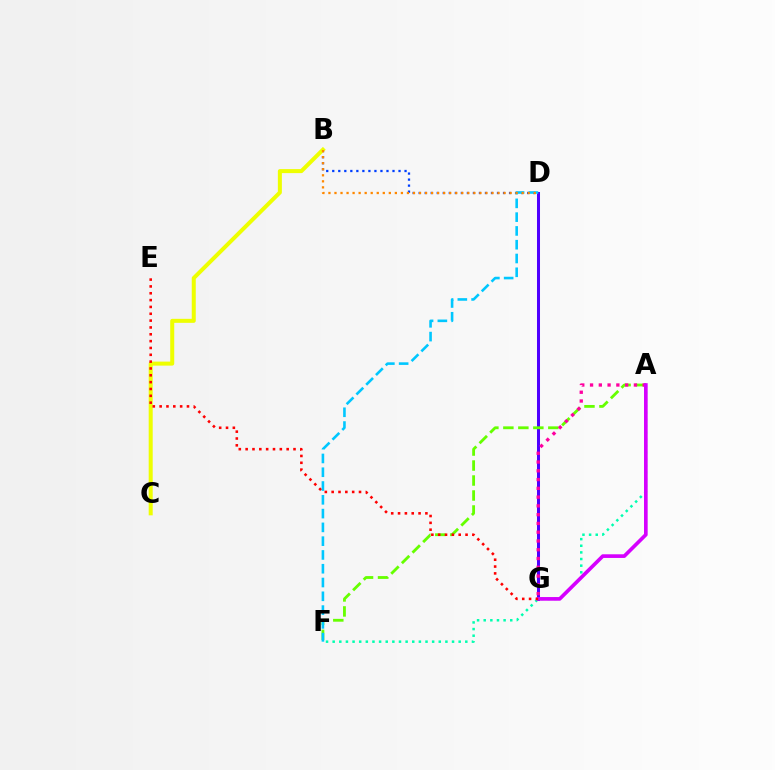{('D', 'G'): [{'color': '#00ff27', 'line_style': 'dashed', 'thickness': 1.94}, {'color': '#4f00ff', 'line_style': 'solid', 'thickness': 2.17}], ('A', 'F'): [{'color': '#66ff00', 'line_style': 'dashed', 'thickness': 2.04}, {'color': '#00ffaf', 'line_style': 'dotted', 'thickness': 1.8}], ('B', 'D'): [{'color': '#003fff', 'line_style': 'dotted', 'thickness': 1.64}, {'color': '#ff8800', 'line_style': 'dotted', 'thickness': 1.64}], ('D', 'F'): [{'color': '#00c7ff', 'line_style': 'dashed', 'thickness': 1.87}], ('B', 'C'): [{'color': '#eeff00', 'line_style': 'solid', 'thickness': 2.89}], ('A', 'G'): [{'color': '#ff00a0', 'line_style': 'dotted', 'thickness': 2.38}, {'color': '#d600ff', 'line_style': 'solid', 'thickness': 2.64}], ('E', 'G'): [{'color': '#ff0000', 'line_style': 'dotted', 'thickness': 1.86}]}